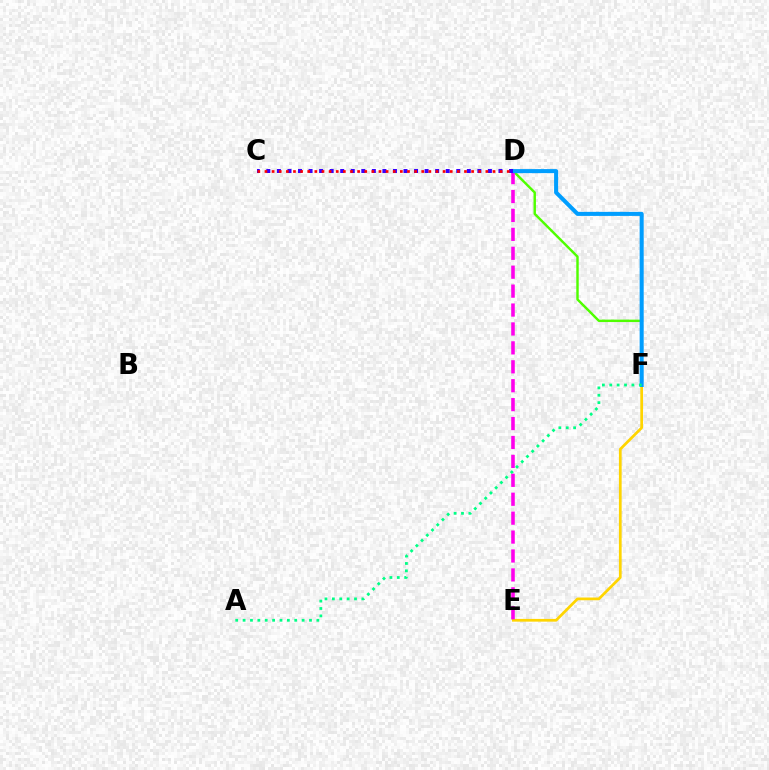{('E', 'F'): [{'color': '#ffd500', 'line_style': 'solid', 'thickness': 1.97}], ('D', 'F'): [{'color': '#4fff00', 'line_style': 'solid', 'thickness': 1.75}, {'color': '#009eff', 'line_style': 'solid', 'thickness': 2.91}], ('D', 'E'): [{'color': '#ff00ed', 'line_style': 'dashed', 'thickness': 2.57}], ('C', 'D'): [{'color': '#3700ff', 'line_style': 'dotted', 'thickness': 2.87}, {'color': '#ff0000', 'line_style': 'dotted', 'thickness': 1.94}], ('A', 'F'): [{'color': '#00ff86', 'line_style': 'dotted', 'thickness': 2.0}]}